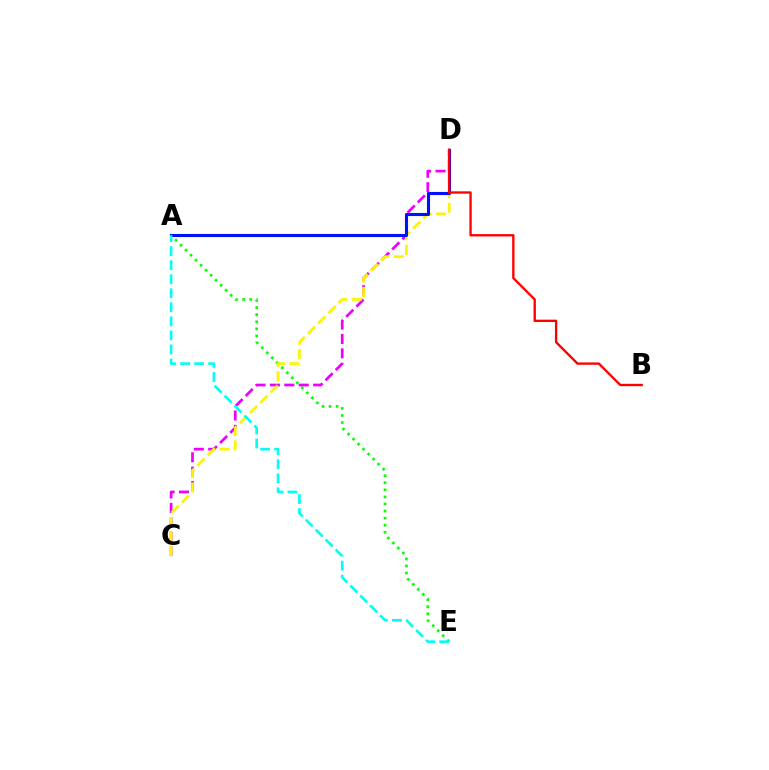{('A', 'E'): [{'color': '#08ff00', 'line_style': 'dotted', 'thickness': 1.92}, {'color': '#00fff6', 'line_style': 'dashed', 'thickness': 1.91}], ('C', 'D'): [{'color': '#ee00ff', 'line_style': 'dashed', 'thickness': 1.96}, {'color': '#fcf500', 'line_style': 'dashed', 'thickness': 1.97}], ('A', 'D'): [{'color': '#0010ff', 'line_style': 'solid', 'thickness': 2.23}], ('B', 'D'): [{'color': '#ff0000', 'line_style': 'solid', 'thickness': 1.69}]}